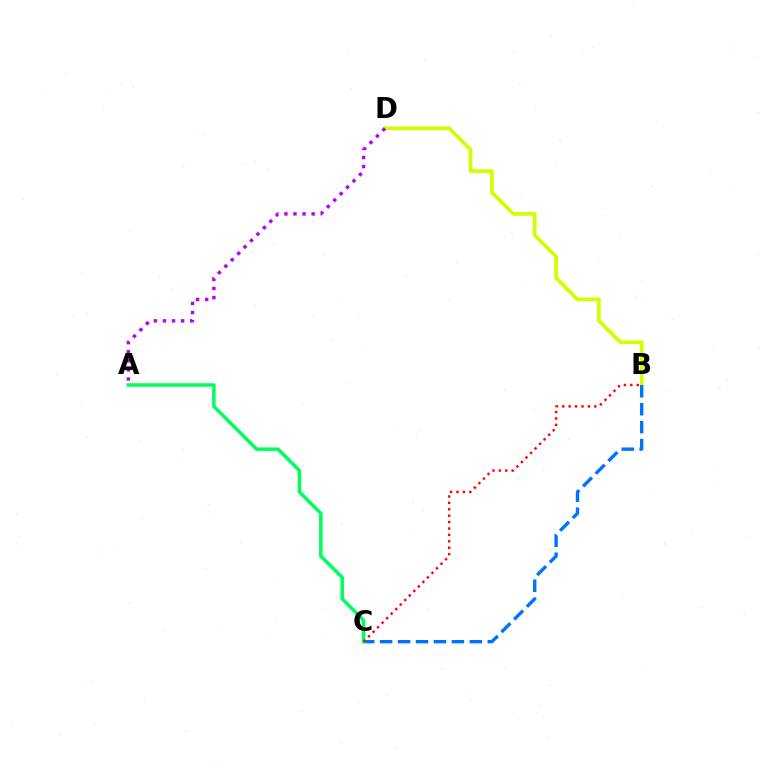{('B', 'D'): [{'color': '#d1ff00', 'line_style': 'solid', 'thickness': 2.66}], ('A', 'D'): [{'color': '#b900ff', 'line_style': 'dotted', 'thickness': 2.47}], ('B', 'C'): [{'color': '#0074ff', 'line_style': 'dashed', 'thickness': 2.44}, {'color': '#ff0000', 'line_style': 'dotted', 'thickness': 1.74}], ('A', 'C'): [{'color': '#00ff5c', 'line_style': 'solid', 'thickness': 2.53}]}